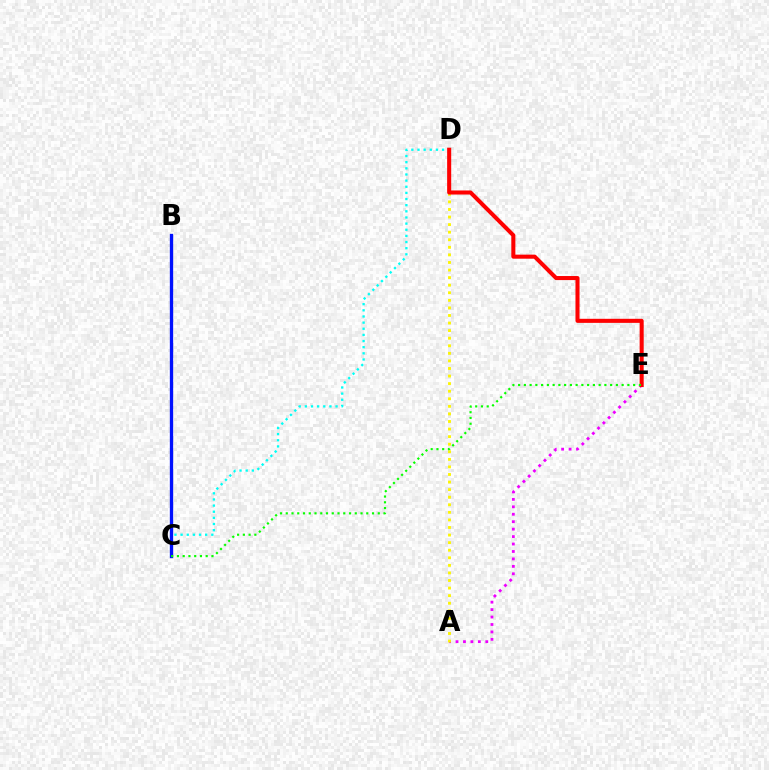{('A', 'E'): [{'color': '#ee00ff', 'line_style': 'dotted', 'thickness': 2.02}], ('A', 'D'): [{'color': '#fcf500', 'line_style': 'dotted', 'thickness': 2.06}], ('C', 'D'): [{'color': '#00fff6', 'line_style': 'dotted', 'thickness': 1.67}], ('D', 'E'): [{'color': '#ff0000', 'line_style': 'solid', 'thickness': 2.92}], ('B', 'C'): [{'color': '#0010ff', 'line_style': 'solid', 'thickness': 2.38}], ('C', 'E'): [{'color': '#08ff00', 'line_style': 'dotted', 'thickness': 1.56}]}